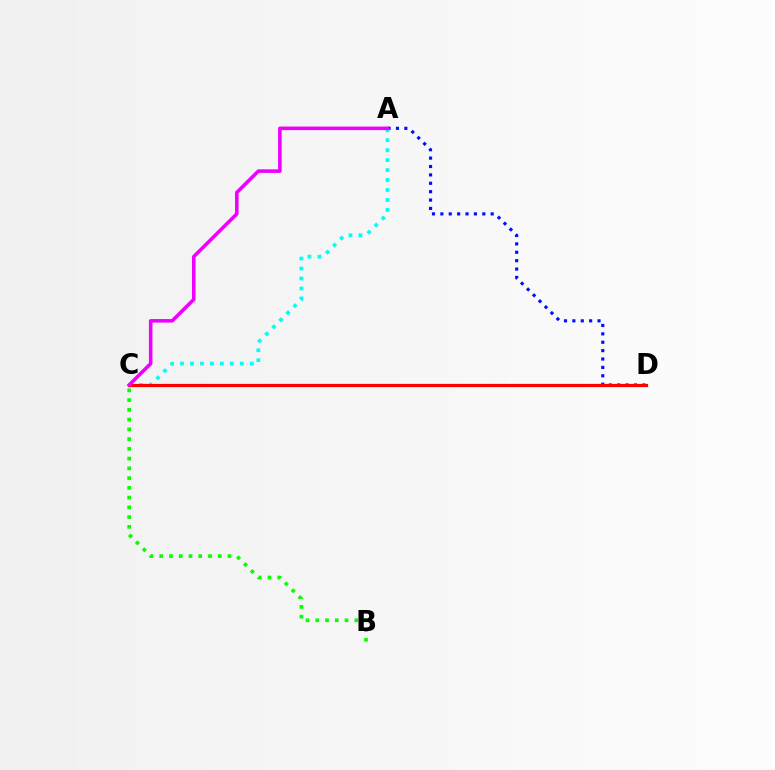{('A', 'D'): [{'color': '#0010ff', 'line_style': 'dotted', 'thickness': 2.28}], ('C', 'D'): [{'color': '#fcf500', 'line_style': 'dotted', 'thickness': 2.25}, {'color': '#ff0000', 'line_style': 'solid', 'thickness': 2.3}], ('A', 'C'): [{'color': '#00fff6', 'line_style': 'dotted', 'thickness': 2.71}, {'color': '#ee00ff', 'line_style': 'solid', 'thickness': 2.56}], ('B', 'C'): [{'color': '#08ff00', 'line_style': 'dotted', 'thickness': 2.65}]}